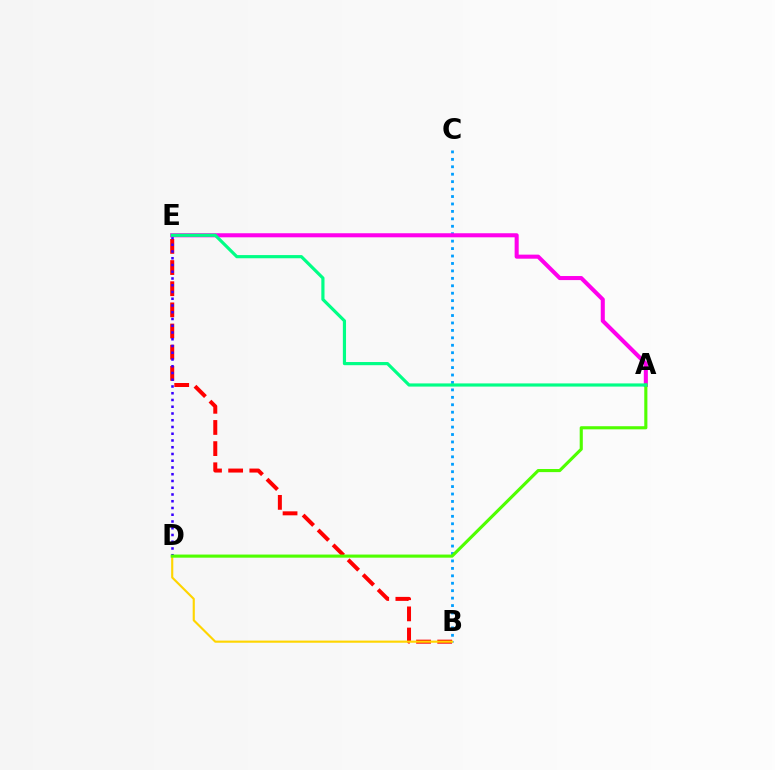{('B', 'E'): [{'color': '#ff0000', 'line_style': 'dashed', 'thickness': 2.87}], ('B', 'C'): [{'color': '#009eff', 'line_style': 'dotted', 'thickness': 2.02}], ('B', 'D'): [{'color': '#ffd500', 'line_style': 'solid', 'thickness': 1.54}], ('D', 'E'): [{'color': '#3700ff', 'line_style': 'dotted', 'thickness': 1.83}], ('A', 'E'): [{'color': '#ff00ed', 'line_style': 'solid', 'thickness': 2.92}, {'color': '#00ff86', 'line_style': 'solid', 'thickness': 2.29}], ('A', 'D'): [{'color': '#4fff00', 'line_style': 'solid', 'thickness': 2.24}]}